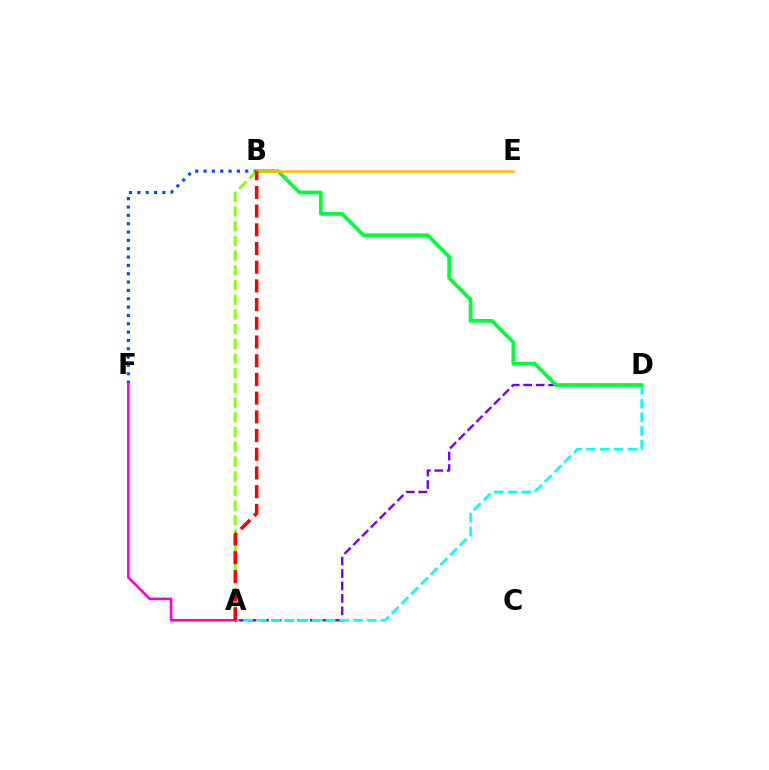{('A', 'D'): [{'color': '#7200ff', 'line_style': 'dashed', 'thickness': 1.69}, {'color': '#00fff6', 'line_style': 'dashed', 'thickness': 1.87}], ('B', 'F'): [{'color': '#004bff', 'line_style': 'dotted', 'thickness': 2.27}], ('A', 'B'): [{'color': '#84ff00', 'line_style': 'dashed', 'thickness': 2.0}, {'color': '#ff0000', 'line_style': 'dashed', 'thickness': 2.54}], ('A', 'F'): [{'color': '#ff00cf', 'line_style': 'solid', 'thickness': 1.86}], ('B', 'D'): [{'color': '#00ff39', 'line_style': 'solid', 'thickness': 2.69}], ('B', 'E'): [{'color': '#ffbd00', 'line_style': 'solid', 'thickness': 1.84}]}